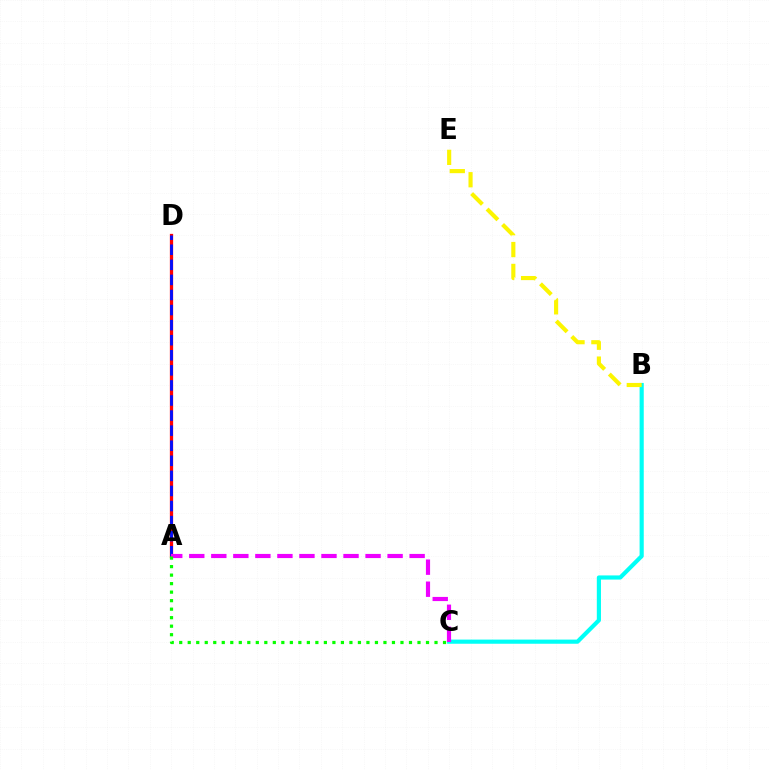{('B', 'C'): [{'color': '#00fff6', 'line_style': 'solid', 'thickness': 2.99}], ('A', 'D'): [{'color': '#ff0000', 'line_style': 'solid', 'thickness': 2.35}, {'color': '#0010ff', 'line_style': 'dashed', 'thickness': 2.05}], ('A', 'C'): [{'color': '#ee00ff', 'line_style': 'dashed', 'thickness': 2.99}, {'color': '#08ff00', 'line_style': 'dotted', 'thickness': 2.31}], ('B', 'E'): [{'color': '#fcf500', 'line_style': 'dashed', 'thickness': 2.97}]}